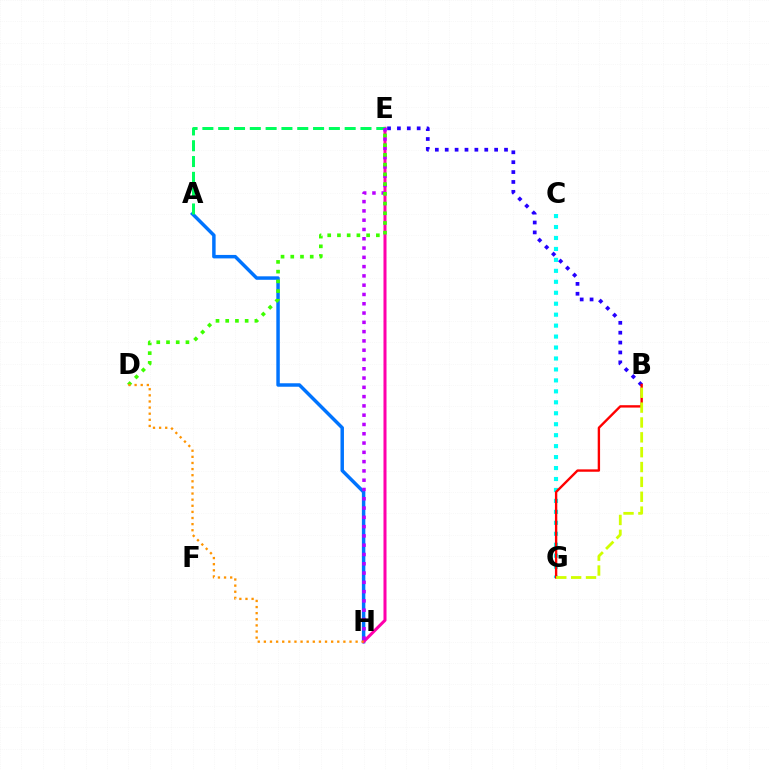{('A', 'H'): [{'color': '#0074ff', 'line_style': 'solid', 'thickness': 2.5}], ('E', 'H'): [{'color': '#ff00ac', 'line_style': 'solid', 'thickness': 2.19}, {'color': '#b900ff', 'line_style': 'dotted', 'thickness': 2.52}], ('B', 'E'): [{'color': '#2500ff', 'line_style': 'dotted', 'thickness': 2.69}], ('A', 'E'): [{'color': '#00ff5c', 'line_style': 'dashed', 'thickness': 2.15}], ('C', 'G'): [{'color': '#00fff6', 'line_style': 'dotted', 'thickness': 2.98}], ('D', 'E'): [{'color': '#3dff00', 'line_style': 'dotted', 'thickness': 2.64}], ('D', 'H'): [{'color': '#ff9400', 'line_style': 'dotted', 'thickness': 1.66}], ('B', 'G'): [{'color': '#ff0000', 'line_style': 'solid', 'thickness': 1.71}, {'color': '#d1ff00', 'line_style': 'dashed', 'thickness': 2.02}]}